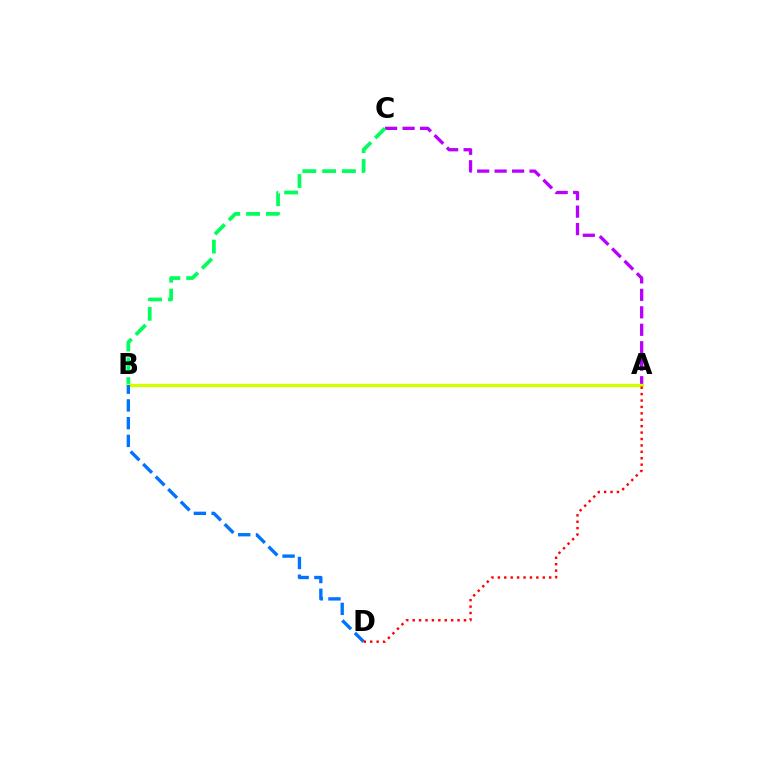{('A', 'C'): [{'color': '#b900ff', 'line_style': 'dashed', 'thickness': 2.37}], ('B', 'C'): [{'color': '#00ff5c', 'line_style': 'dashed', 'thickness': 2.69}], ('A', 'B'): [{'color': '#d1ff00', 'line_style': 'solid', 'thickness': 2.4}], ('B', 'D'): [{'color': '#0074ff', 'line_style': 'dashed', 'thickness': 2.41}], ('A', 'D'): [{'color': '#ff0000', 'line_style': 'dotted', 'thickness': 1.74}]}